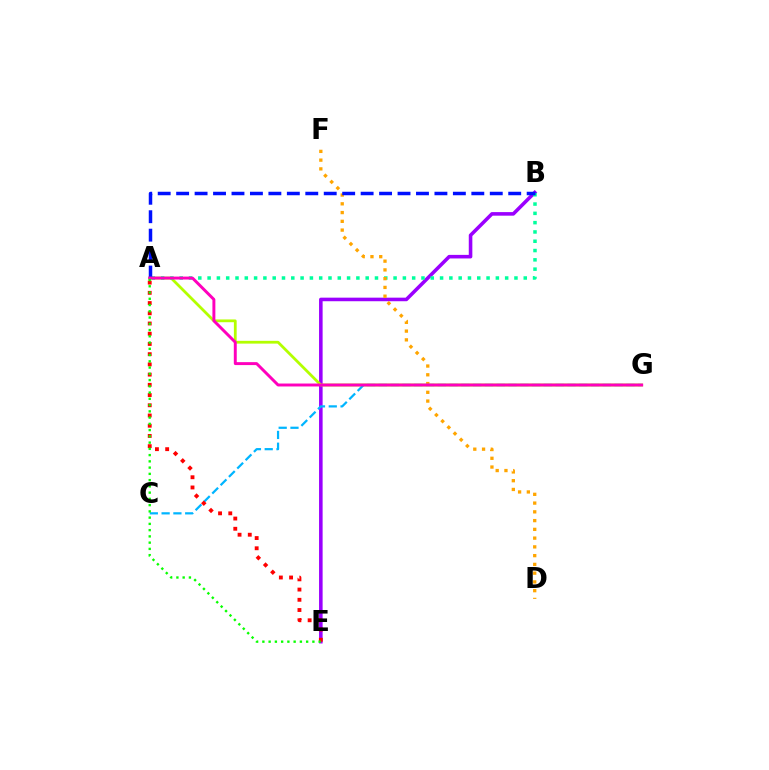{('B', 'E'): [{'color': '#9b00ff', 'line_style': 'solid', 'thickness': 2.57}], ('A', 'G'): [{'color': '#b3ff00', 'line_style': 'solid', 'thickness': 2.0}, {'color': '#ff00bd', 'line_style': 'solid', 'thickness': 2.12}], ('A', 'B'): [{'color': '#00ff9d', 'line_style': 'dotted', 'thickness': 2.53}, {'color': '#0010ff', 'line_style': 'dashed', 'thickness': 2.51}], ('D', 'F'): [{'color': '#ffa500', 'line_style': 'dotted', 'thickness': 2.38}], ('C', 'G'): [{'color': '#00b5ff', 'line_style': 'dashed', 'thickness': 1.6}], ('A', 'E'): [{'color': '#ff0000', 'line_style': 'dotted', 'thickness': 2.78}, {'color': '#08ff00', 'line_style': 'dotted', 'thickness': 1.7}]}